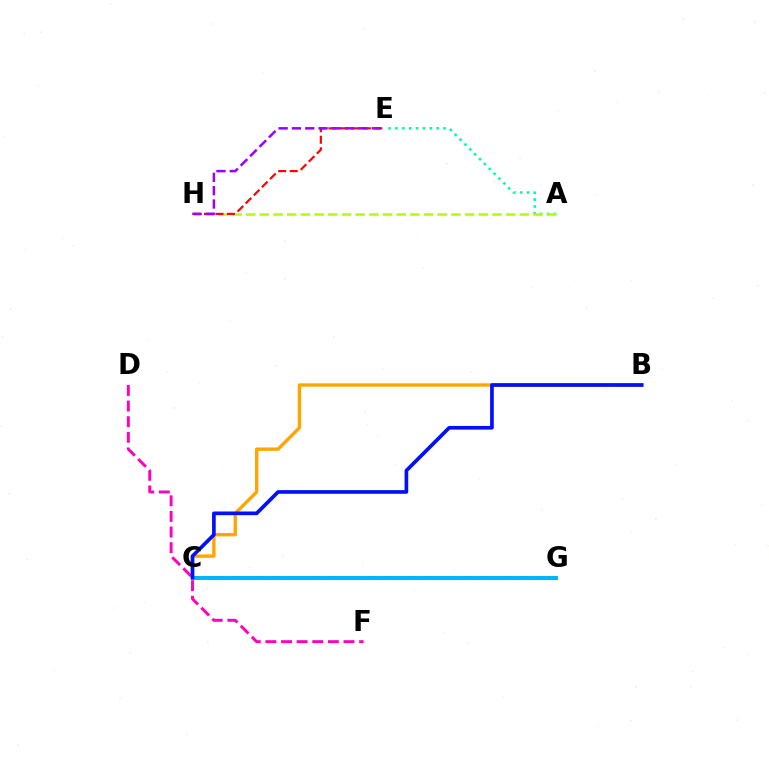{('B', 'C'): [{'color': '#ffa500', 'line_style': 'solid', 'thickness': 2.43}, {'color': '#0010ff', 'line_style': 'solid', 'thickness': 2.64}], ('C', 'G'): [{'color': '#08ff00', 'line_style': 'dashed', 'thickness': 2.6}, {'color': '#00b5ff', 'line_style': 'solid', 'thickness': 2.87}], ('A', 'E'): [{'color': '#00ff9d', 'line_style': 'dotted', 'thickness': 1.87}], ('D', 'F'): [{'color': '#ff00bd', 'line_style': 'dashed', 'thickness': 2.12}], ('A', 'H'): [{'color': '#b3ff00', 'line_style': 'dashed', 'thickness': 1.86}], ('E', 'H'): [{'color': '#ff0000', 'line_style': 'dashed', 'thickness': 1.56}, {'color': '#9b00ff', 'line_style': 'dashed', 'thickness': 1.81}]}